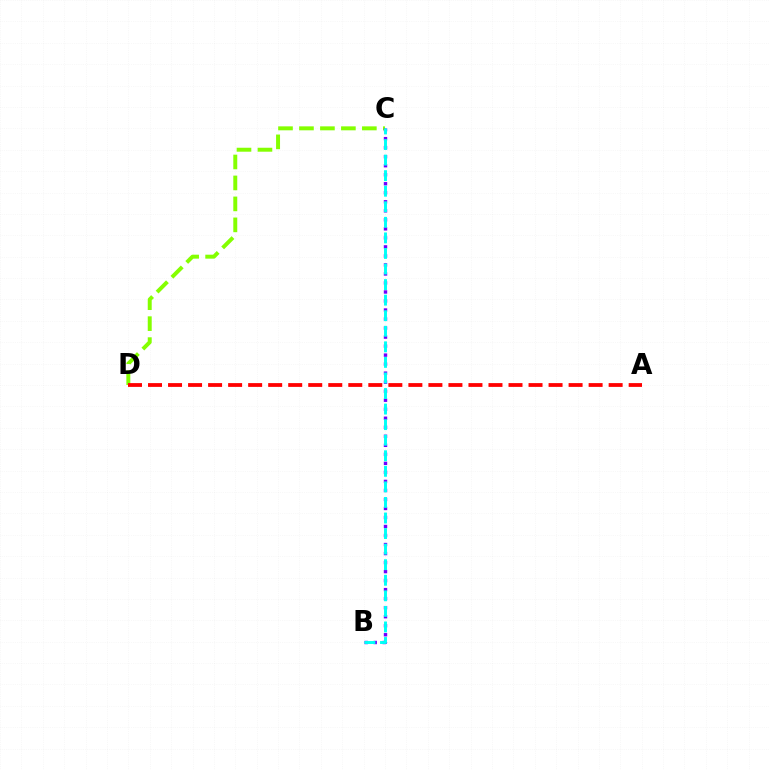{('C', 'D'): [{'color': '#84ff00', 'line_style': 'dashed', 'thickness': 2.85}], ('B', 'C'): [{'color': '#7200ff', 'line_style': 'dotted', 'thickness': 2.45}, {'color': '#00fff6', 'line_style': 'dashed', 'thickness': 2.11}], ('A', 'D'): [{'color': '#ff0000', 'line_style': 'dashed', 'thickness': 2.72}]}